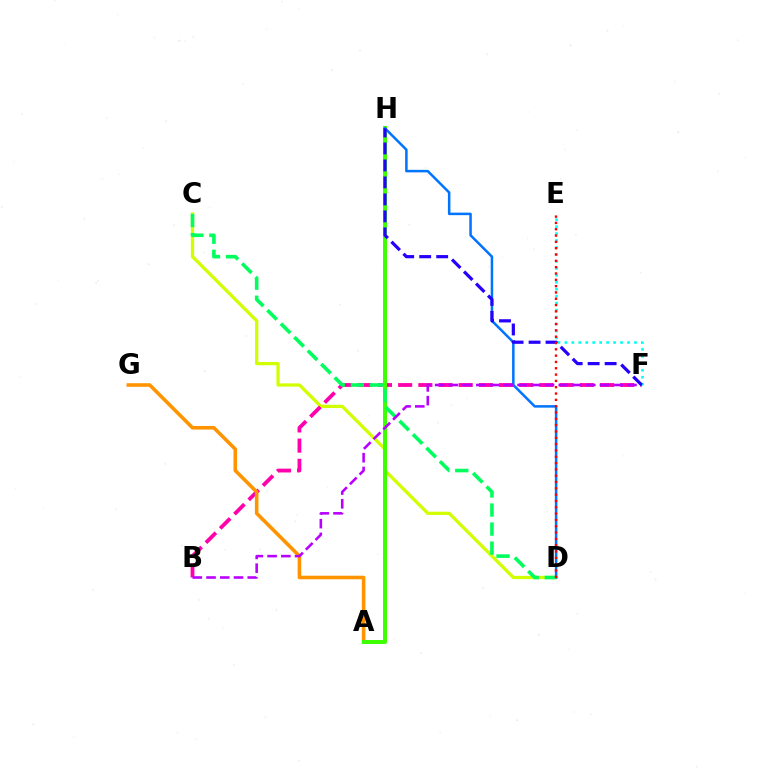{('C', 'D'): [{'color': '#d1ff00', 'line_style': 'solid', 'thickness': 2.35}, {'color': '#00ff5c', 'line_style': 'dashed', 'thickness': 2.59}], ('B', 'F'): [{'color': '#ff00ac', 'line_style': 'dashed', 'thickness': 2.74}, {'color': '#b900ff', 'line_style': 'dashed', 'thickness': 1.87}], ('A', 'G'): [{'color': '#ff9400', 'line_style': 'solid', 'thickness': 2.58}], ('A', 'H'): [{'color': '#3dff00', 'line_style': 'solid', 'thickness': 2.86}], ('E', 'F'): [{'color': '#00fff6', 'line_style': 'dotted', 'thickness': 1.89}], ('D', 'H'): [{'color': '#0074ff', 'line_style': 'solid', 'thickness': 1.81}], ('F', 'H'): [{'color': '#2500ff', 'line_style': 'dashed', 'thickness': 2.31}], ('D', 'E'): [{'color': '#ff0000', 'line_style': 'dotted', 'thickness': 1.72}]}